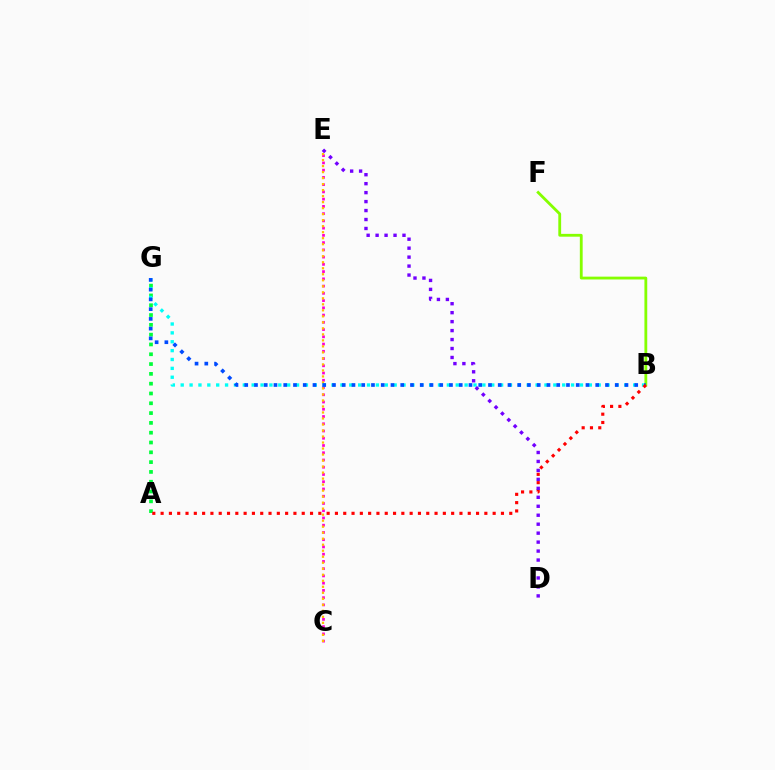{('C', 'E'): [{'color': '#ff00cf', 'line_style': 'dotted', 'thickness': 1.97}, {'color': '#ffbd00', 'line_style': 'dotted', 'thickness': 1.63}], ('A', 'G'): [{'color': '#00ff39', 'line_style': 'dotted', 'thickness': 2.66}], ('B', 'G'): [{'color': '#00fff6', 'line_style': 'dotted', 'thickness': 2.41}, {'color': '#004bff', 'line_style': 'dotted', 'thickness': 2.65}], ('B', 'F'): [{'color': '#84ff00', 'line_style': 'solid', 'thickness': 2.03}], ('A', 'B'): [{'color': '#ff0000', 'line_style': 'dotted', 'thickness': 2.26}], ('D', 'E'): [{'color': '#7200ff', 'line_style': 'dotted', 'thickness': 2.44}]}